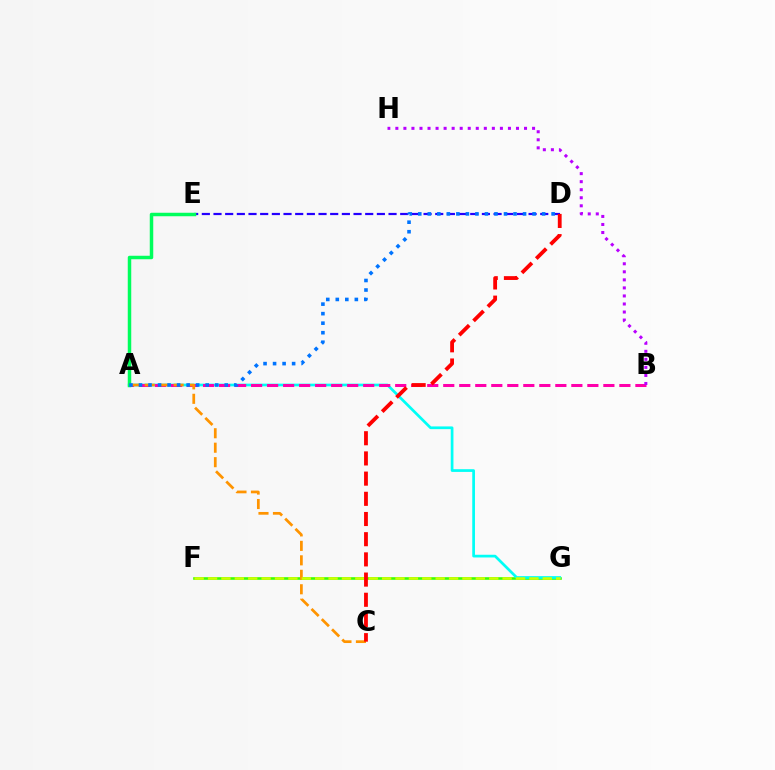{('D', 'E'): [{'color': '#2500ff', 'line_style': 'dashed', 'thickness': 1.59}], ('F', 'G'): [{'color': '#3dff00', 'line_style': 'solid', 'thickness': 1.88}, {'color': '#d1ff00', 'line_style': 'dashed', 'thickness': 1.82}], ('A', 'G'): [{'color': '#00fff6', 'line_style': 'solid', 'thickness': 1.95}], ('A', 'B'): [{'color': '#ff00ac', 'line_style': 'dashed', 'thickness': 2.18}], ('A', 'C'): [{'color': '#ff9400', 'line_style': 'dashed', 'thickness': 1.97}], ('A', 'E'): [{'color': '#00ff5c', 'line_style': 'solid', 'thickness': 2.51}], ('A', 'D'): [{'color': '#0074ff', 'line_style': 'dotted', 'thickness': 2.59}], ('B', 'H'): [{'color': '#b900ff', 'line_style': 'dotted', 'thickness': 2.18}], ('C', 'D'): [{'color': '#ff0000', 'line_style': 'dashed', 'thickness': 2.74}]}